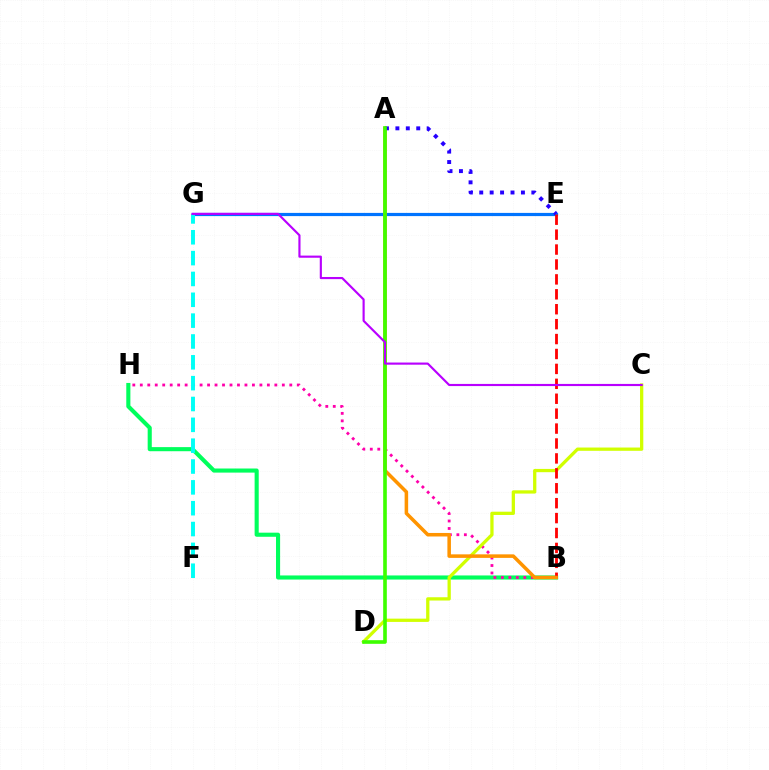{('B', 'H'): [{'color': '#00ff5c', 'line_style': 'solid', 'thickness': 2.95}, {'color': '#ff00ac', 'line_style': 'dotted', 'thickness': 2.03}], ('C', 'D'): [{'color': '#d1ff00', 'line_style': 'solid', 'thickness': 2.36}], ('E', 'G'): [{'color': '#0074ff', 'line_style': 'solid', 'thickness': 2.3}], ('F', 'G'): [{'color': '#00fff6', 'line_style': 'dashed', 'thickness': 2.83}], ('B', 'E'): [{'color': '#ff0000', 'line_style': 'dashed', 'thickness': 2.03}], ('A', 'B'): [{'color': '#ff9400', 'line_style': 'solid', 'thickness': 2.54}], ('A', 'E'): [{'color': '#2500ff', 'line_style': 'dotted', 'thickness': 2.83}], ('A', 'D'): [{'color': '#3dff00', 'line_style': 'solid', 'thickness': 2.62}], ('C', 'G'): [{'color': '#b900ff', 'line_style': 'solid', 'thickness': 1.54}]}